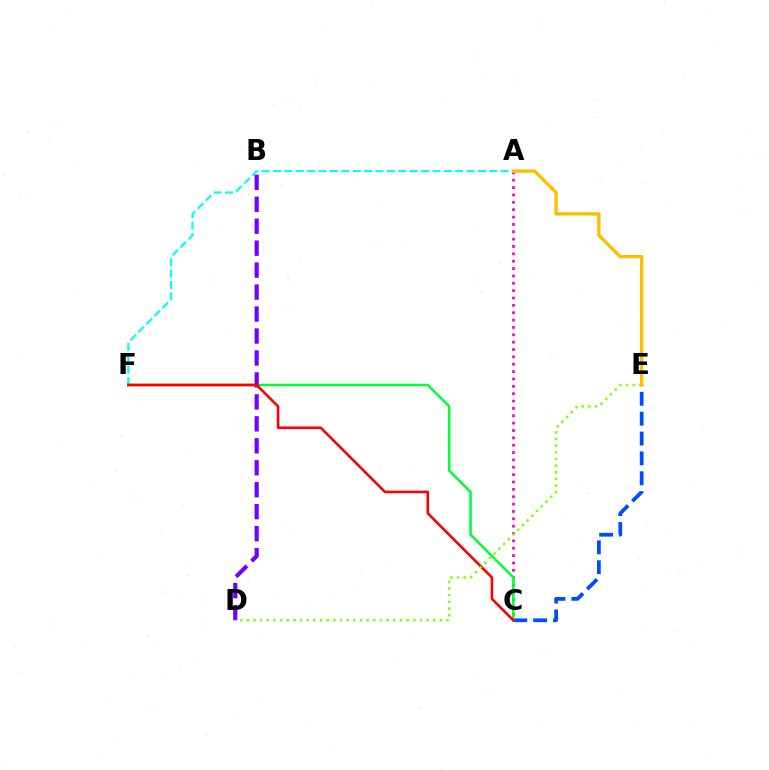{('C', 'E'): [{'color': '#004bff', 'line_style': 'dashed', 'thickness': 2.7}], ('A', 'F'): [{'color': '#00fff6', 'line_style': 'dashed', 'thickness': 1.55}], ('A', 'C'): [{'color': '#ff00cf', 'line_style': 'dotted', 'thickness': 2.0}], ('C', 'F'): [{'color': '#00ff39', 'line_style': 'solid', 'thickness': 1.84}, {'color': '#ff0000', 'line_style': 'solid', 'thickness': 1.88}], ('B', 'D'): [{'color': '#7200ff', 'line_style': 'dashed', 'thickness': 2.98}], ('D', 'E'): [{'color': '#84ff00', 'line_style': 'dotted', 'thickness': 1.81}], ('A', 'E'): [{'color': '#ffbd00', 'line_style': 'solid', 'thickness': 2.38}]}